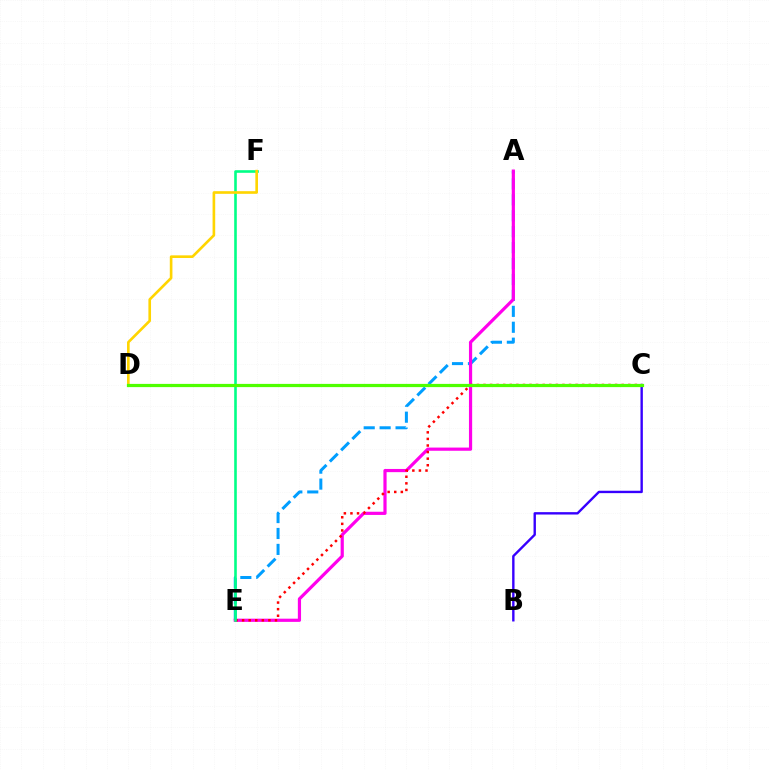{('A', 'E'): [{'color': '#009eff', 'line_style': 'dashed', 'thickness': 2.16}, {'color': '#ff00ed', 'line_style': 'solid', 'thickness': 2.3}], ('C', 'E'): [{'color': '#ff0000', 'line_style': 'dotted', 'thickness': 1.79}], ('E', 'F'): [{'color': '#00ff86', 'line_style': 'solid', 'thickness': 1.88}], ('B', 'C'): [{'color': '#3700ff', 'line_style': 'solid', 'thickness': 1.72}], ('D', 'F'): [{'color': '#ffd500', 'line_style': 'solid', 'thickness': 1.9}], ('C', 'D'): [{'color': '#4fff00', 'line_style': 'solid', 'thickness': 2.32}]}